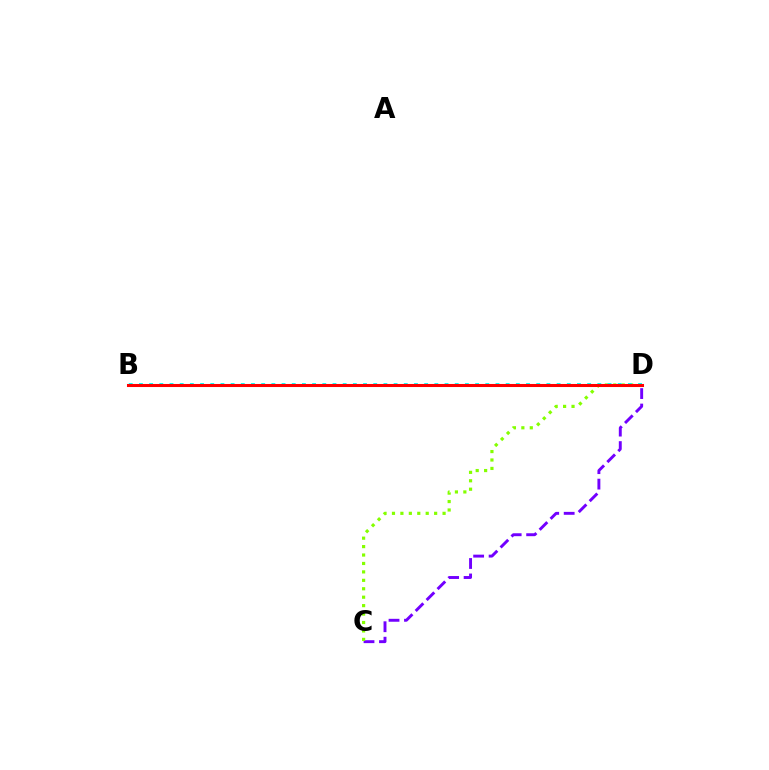{('C', 'D'): [{'color': '#7200ff', 'line_style': 'dashed', 'thickness': 2.1}, {'color': '#84ff00', 'line_style': 'dotted', 'thickness': 2.29}], ('B', 'D'): [{'color': '#00fff6', 'line_style': 'dotted', 'thickness': 2.77}, {'color': '#ff0000', 'line_style': 'solid', 'thickness': 2.2}]}